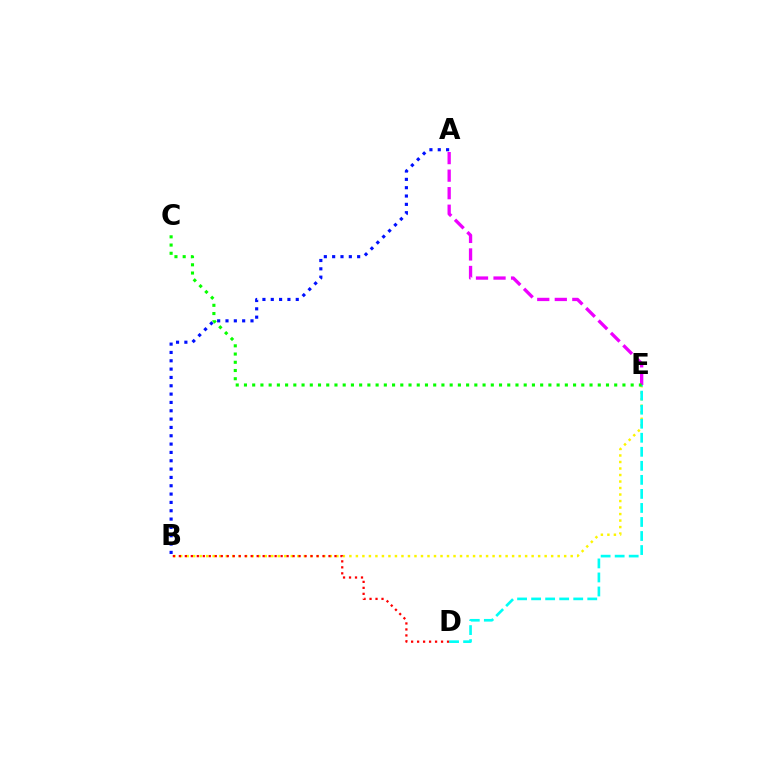{('B', 'E'): [{'color': '#fcf500', 'line_style': 'dotted', 'thickness': 1.77}], ('A', 'B'): [{'color': '#0010ff', 'line_style': 'dotted', 'thickness': 2.26}], ('A', 'E'): [{'color': '#ee00ff', 'line_style': 'dashed', 'thickness': 2.38}], ('D', 'E'): [{'color': '#00fff6', 'line_style': 'dashed', 'thickness': 1.91}], ('C', 'E'): [{'color': '#08ff00', 'line_style': 'dotted', 'thickness': 2.24}], ('B', 'D'): [{'color': '#ff0000', 'line_style': 'dotted', 'thickness': 1.63}]}